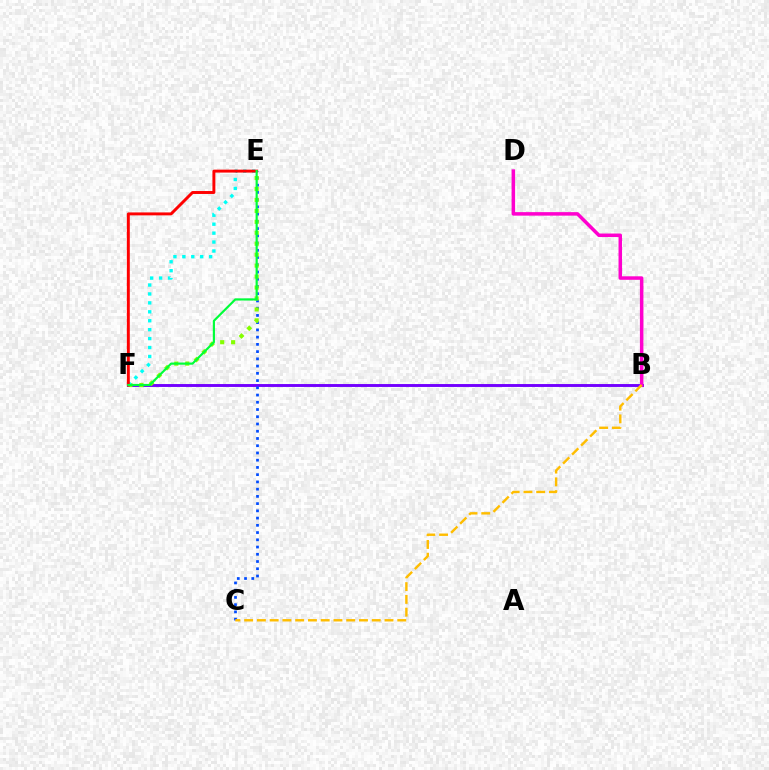{('B', 'F'): [{'color': '#7200ff', 'line_style': 'solid', 'thickness': 2.09}], ('C', 'E'): [{'color': '#004bff', 'line_style': 'dotted', 'thickness': 1.97}], ('E', 'F'): [{'color': '#84ff00', 'line_style': 'dotted', 'thickness': 2.98}, {'color': '#00fff6', 'line_style': 'dotted', 'thickness': 2.43}, {'color': '#ff0000', 'line_style': 'solid', 'thickness': 2.11}, {'color': '#00ff39', 'line_style': 'solid', 'thickness': 1.57}], ('B', 'D'): [{'color': '#ff00cf', 'line_style': 'solid', 'thickness': 2.52}], ('B', 'C'): [{'color': '#ffbd00', 'line_style': 'dashed', 'thickness': 1.73}]}